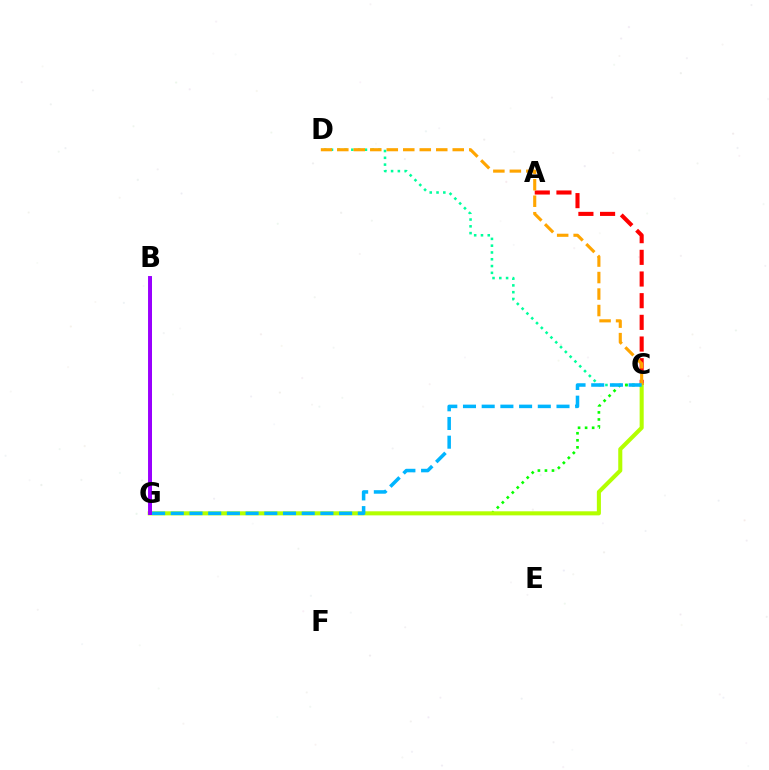{('B', 'G'): [{'color': '#ff00bd', 'line_style': 'dotted', 'thickness': 1.97}, {'color': '#0010ff', 'line_style': 'solid', 'thickness': 2.06}, {'color': '#9b00ff', 'line_style': 'solid', 'thickness': 2.83}], ('C', 'D'): [{'color': '#00ff9d', 'line_style': 'dotted', 'thickness': 1.84}, {'color': '#ffa500', 'line_style': 'dashed', 'thickness': 2.24}], ('A', 'C'): [{'color': '#ff0000', 'line_style': 'dashed', 'thickness': 2.94}], ('C', 'G'): [{'color': '#08ff00', 'line_style': 'dotted', 'thickness': 1.91}, {'color': '#b3ff00', 'line_style': 'solid', 'thickness': 2.93}, {'color': '#00b5ff', 'line_style': 'dashed', 'thickness': 2.54}]}